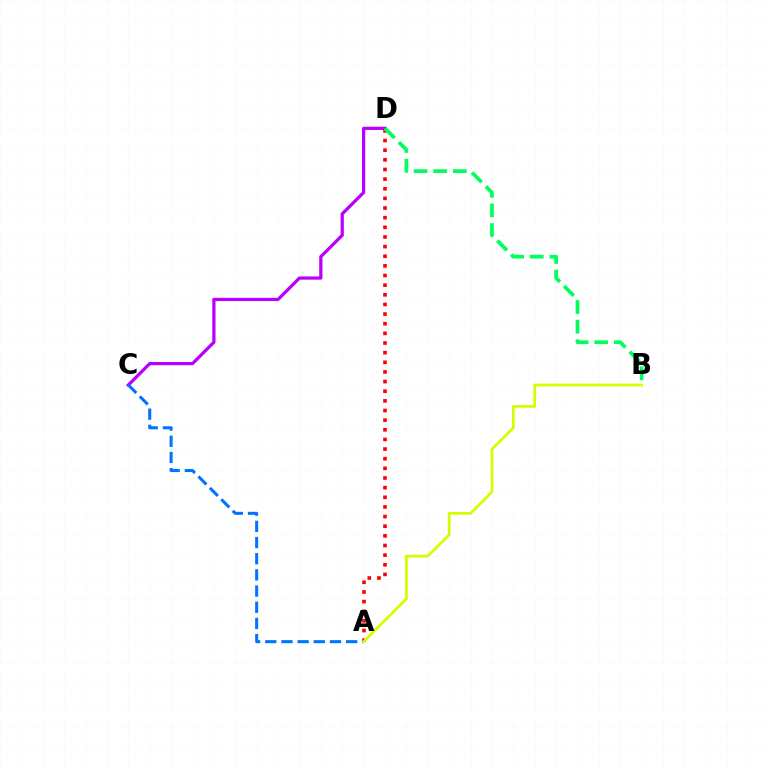{('C', 'D'): [{'color': '#b900ff', 'line_style': 'solid', 'thickness': 2.33}], ('A', 'D'): [{'color': '#ff0000', 'line_style': 'dotted', 'thickness': 2.62}], ('A', 'C'): [{'color': '#0074ff', 'line_style': 'dashed', 'thickness': 2.2}], ('A', 'B'): [{'color': '#d1ff00', 'line_style': 'solid', 'thickness': 1.96}], ('B', 'D'): [{'color': '#00ff5c', 'line_style': 'dashed', 'thickness': 2.67}]}